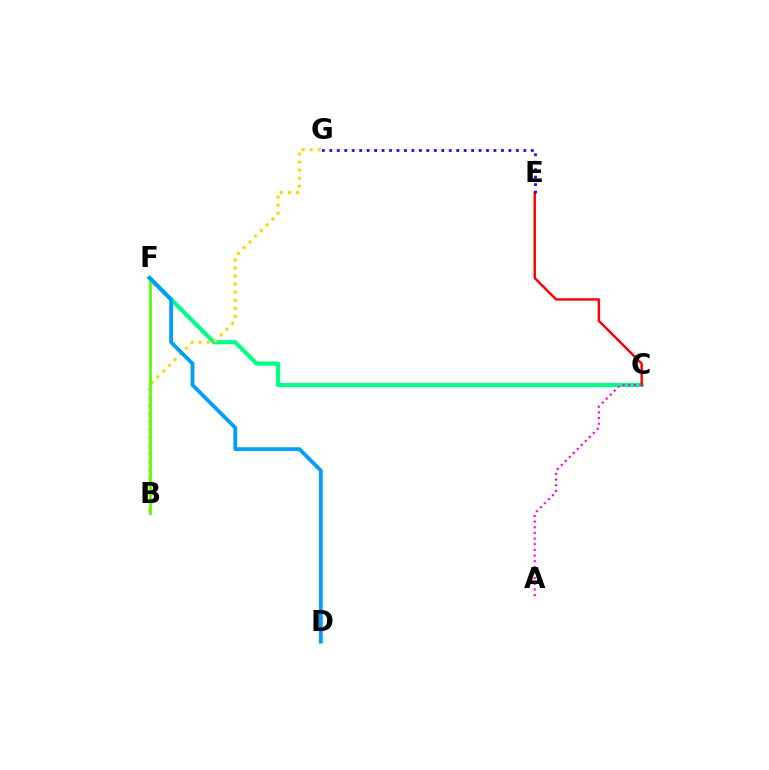{('C', 'F'): [{'color': '#00ff86', 'line_style': 'solid', 'thickness': 3.0}], ('C', 'E'): [{'color': '#ff0000', 'line_style': 'solid', 'thickness': 1.76}], ('A', 'C'): [{'color': '#ff00ed', 'line_style': 'dotted', 'thickness': 1.54}], ('E', 'G'): [{'color': '#3700ff', 'line_style': 'dotted', 'thickness': 2.03}], ('B', 'G'): [{'color': '#ffd500', 'line_style': 'dotted', 'thickness': 2.19}], ('B', 'F'): [{'color': '#4fff00', 'line_style': 'solid', 'thickness': 1.94}], ('D', 'F'): [{'color': '#009eff', 'line_style': 'solid', 'thickness': 2.74}]}